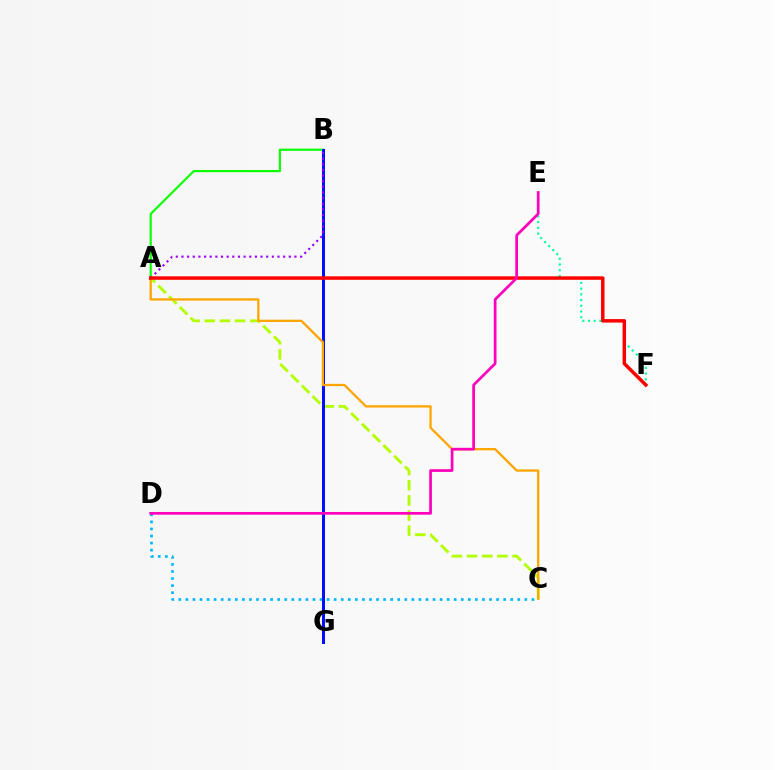{('A', 'B'): [{'color': '#08ff00', 'line_style': 'solid', 'thickness': 1.55}, {'color': '#9b00ff', 'line_style': 'dotted', 'thickness': 1.53}], ('E', 'F'): [{'color': '#00ff9d', 'line_style': 'dotted', 'thickness': 1.55}], ('C', 'D'): [{'color': '#00b5ff', 'line_style': 'dotted', 'thickness': 1.92}], ('A', 'C'): [{'color': '#b3ff00', 'line_style': 'dashed', 'thickness': 2.06}, {'color': '#ffa500', 'line_style': 'solid', 'thickness': 1.65}], ('B', 'G'): [{'color': '#0010ff', 'line_style': 'solid', 'thickness': 2.16}], ('A', 'F'): [{'color': '#ff0000', 'line_style': 'solid', 'thickness': 2.5}], ('D', 'E'): [{'color': '#ff00bd', 'line_style': 'solid', 'thickness': 1.96}]}